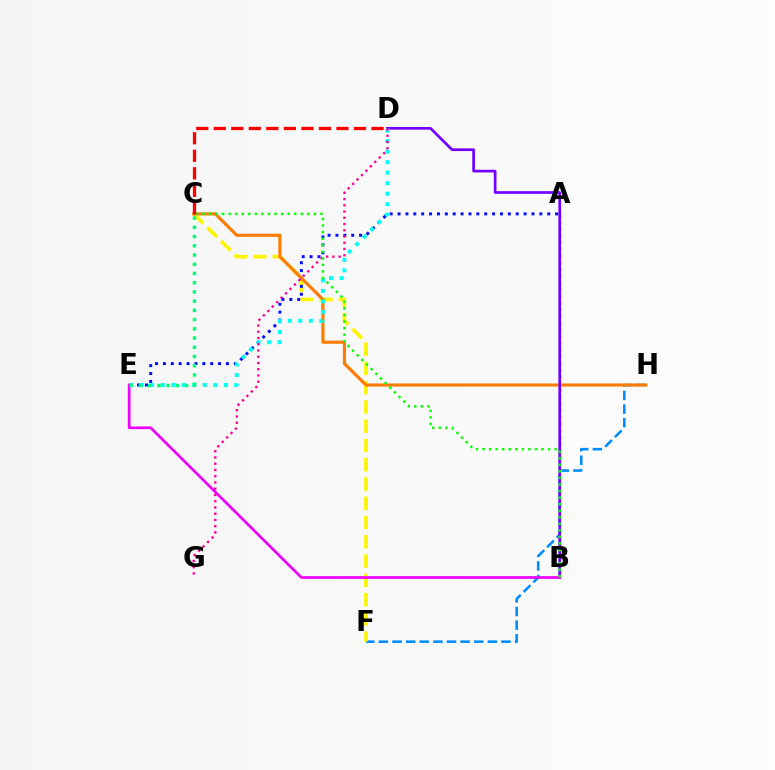{('F', 'H'): [{'color': '#008cff', 'line_style': 'dashed', 'thickness': 1.85}], ('C', 'F'): [{'color': '#fcf500', 'line_style': 'dashed', 'thickness': 2.62}], ('A', 'B'): [{'color': '#84ff00', 'line_style': 'dotted', 'thickness': 1.83}], ('A', 'E'): [{'color': '#0010ff', 'line_style': 'dotted', 'thickness': 2.14}], ('C', 'H'): [{'color': '#ff7c00', 'line_style': 'solid', 'thickness': 2.26}], ('B', 'D'): [{'color': '#7200ff', 'line_style': 'solid', 'thickness': 1.95}], ('D', 'E'): [{'color': '#00fff6', 'line_style': 'dotted', 'thickness': 2.86}], ('D', 'G'): [{'color': '#ff0094', 'line_style': 'dotted', 'thickness': 1.7}], ('B', 'E'): [{'color': '#ee00ff', 'line_style': 'solid', 'thickness': 1.94}], ('C', 'E'): [{'color': '#00ff74', 'line_style': 'dotted', 'thickness': 2.51}], ('B', 'C'): [{'color': '#08ff00', 'line_style': 'dotted', 'thickness': 1.78}], ('C', 'D'): [{'color': '#ff0000', 'line_style': 'dashed', 'thickness': 2.38}]}